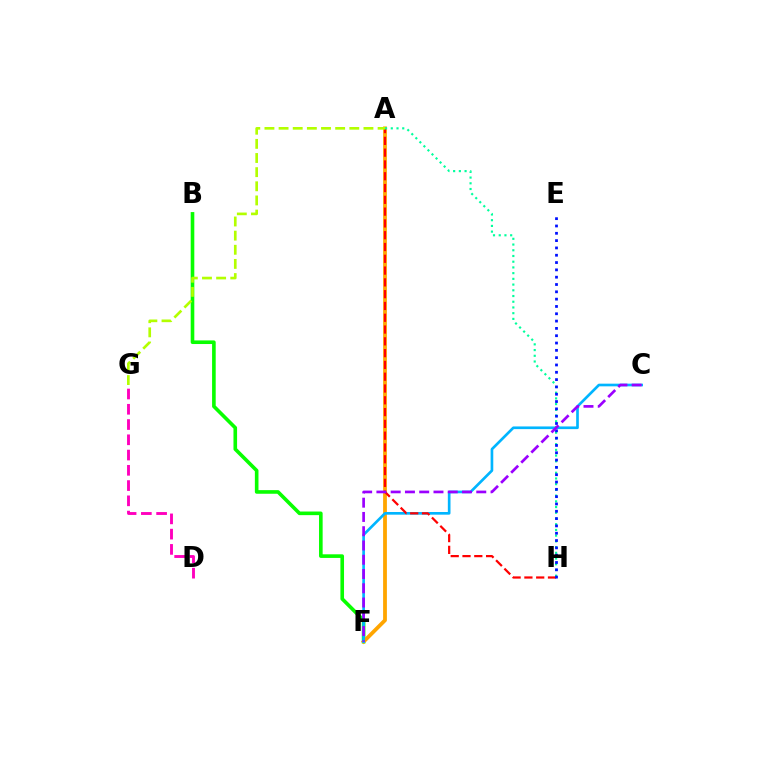{('B', 'F'): [{'color': '#08ff00', 'line_style': 'solid', 'thickness': 2.6}], ('A', 'F'): [{'color': '#ffa500', 'line_style': 'solid', 'thickness': 2.73}], ('C', 'F'): [{'color': '#00b5ff', 'line_style': 'solid', 'thickness': 1.92}, {'color': '#9b00ff', 'line_style': 'dashed', 'thickness': 1.94}], ('A', 'H'): [{'color': '#ff0000', 'line_style': 'dashed', 'thickness': 1.6}, {'color': '#00ff9d', 'line_style': 'dotted', 'thickness': 1.55}], ('D', 'G'): [{'color': '#ff00bd', 'line_style': 'dashed', 'thickness': 2.07}], ('E', 'H'): [{'color': '#0010ff', 'line_style': 'dotted', 'thickness': 1.99}], ('A', 'G'): [{'color': '#b3ff00', 'line_style': 'dashed', 'thickness': 1.92}]}